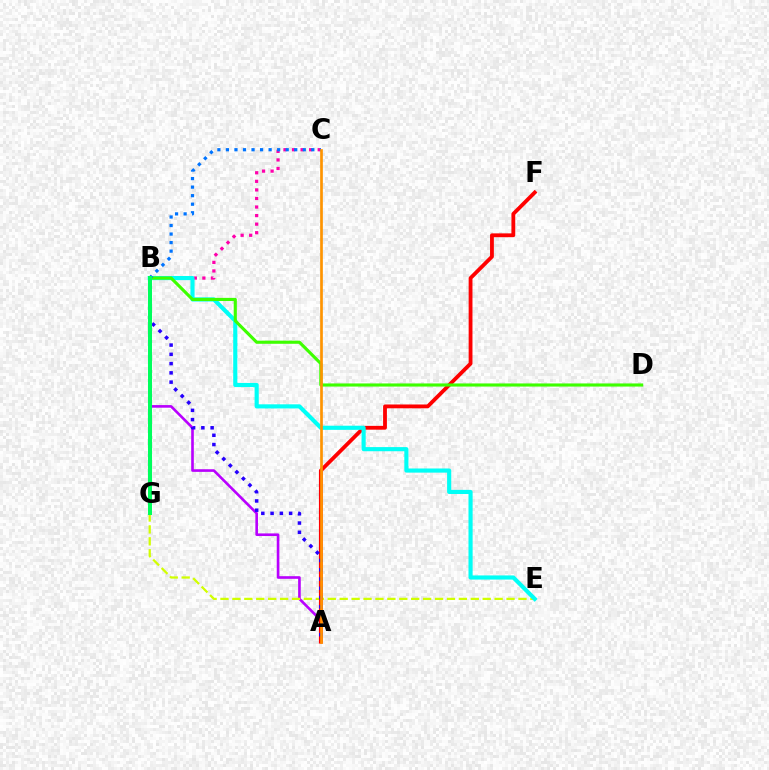{('A', 'B'): [{'color': '#b900ff', 'line_style': 'solid', 'thickness': 1.89}, {'color': '#2500ff', 'line_style': 'dotted', 'thickness': 2.52}], ('B', 'C'): [{'color': '#ff00ac', 'line_style': 'dotted', 'thickness': 2.33}, {'color': '#0074ff', 'line_style': 'dotted', 'thickness': 2.32}], ('E', 'G'): [{'color': '#d1ff00', 'line_style': 'dashed', 'thickness': 1.62}], ('A', 'F'): [{'color': '#ff0000', 'line_style': 'solid', 'thickness': 2.75}], ('B', 'E'): [{'color': '#00fff6', 'line_style': 'solid', 'thickness': 2.98}], ('B', 'D'): [{'color': '#3dff00', 'line_style': 'solid', 'thickness': 2.25}], ('B', 'G'): [{'color': '#00ff5c', 'line_style': 'solid', 'thickness': 2.89}], ('A', 'C'): [{'color': '#ff9400', 'line_style': 'solid', 'thickness': 1.93}]}